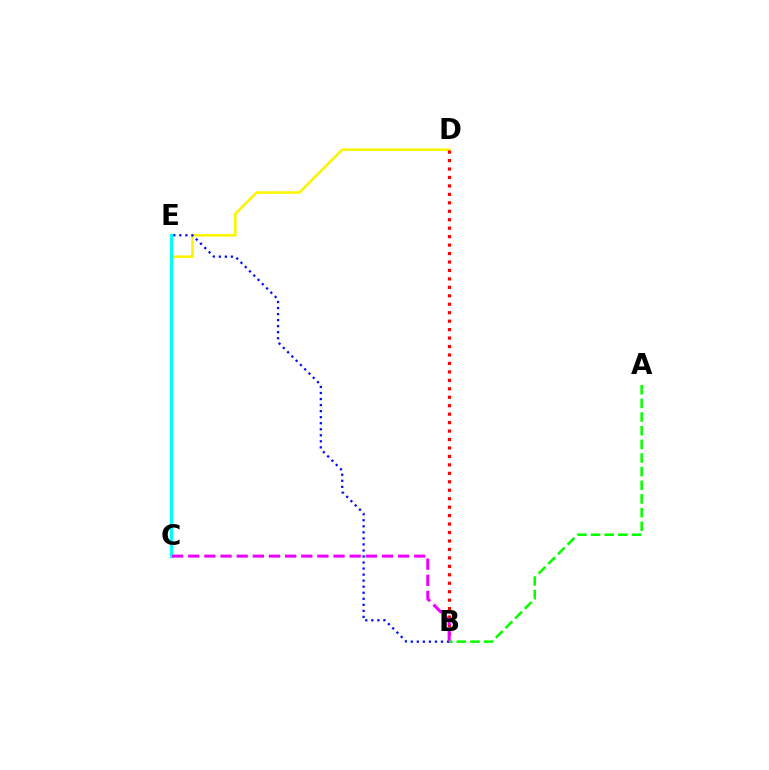{('C', 'D'): [{'color': '#fcf500', 'line_style': 'solid', 'thickness': 1.86}], ('C', 'E'): [{'color': '#00fff6', 'line_style': 'solid', 'thickness': 2.28}], ('B', 'D'): [{'color': '#ff0000', 'line_style': 'dotted', 'thickness': 2.3}], ('B', 'E'): [{'color': '#0010ff', 'line_style': 'dotted', 'thickness': 1.64}], ('B', 'C'): [{'color': '#ee00ff', 'line_style': 'dashed', 'thickness': 2.19}], ('A', 'B'): [{'color': '#08ff00', 'line_style': 'dashed', 'thickness': 1.85}]}